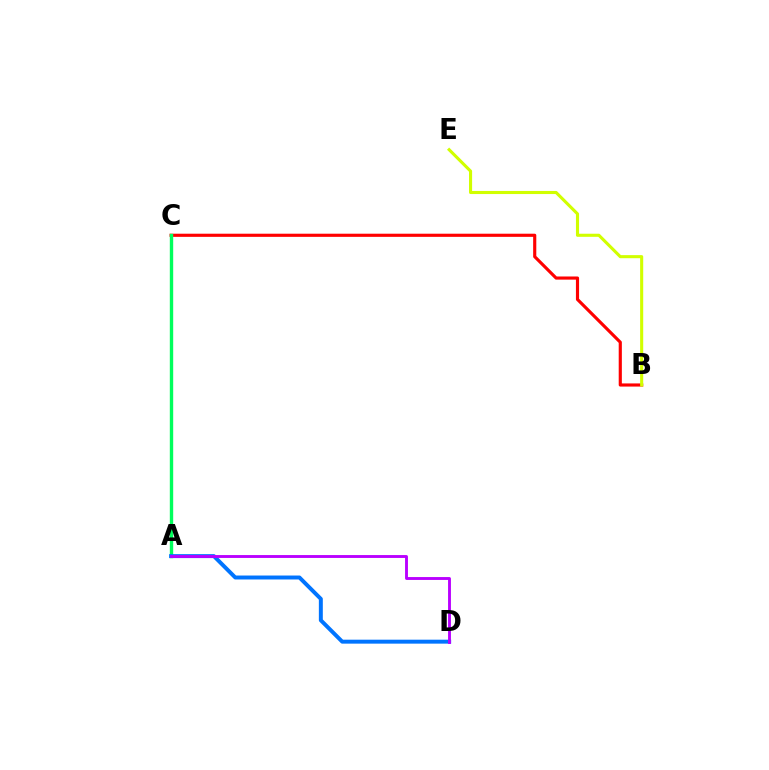{('B', 'C'): [{'color': '#ff0000', 'line_style': 'solid', 'thickness': 2.26}], ('B', 'E'): [{'color': '#d1ff00', 'line_style': 'solid', 'thickness': 2.23}], ('A', 'C'): [{'color': '#00ff5c', 'line_style': 'solid', 'thickness': 2.43}], ('A', 'D'): [{'color': '#0074ff', 'line_style': 'solid', 'thickness': 2.85}, {'color': '#b900ff', 'line_style': 'solid', 'thickness': 2.07}]}